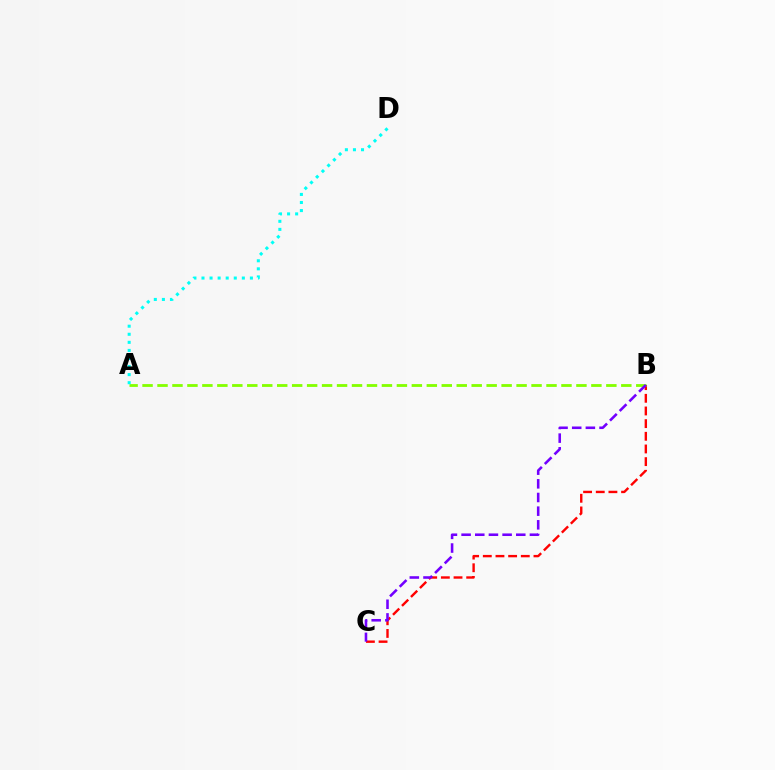{('B', 'C'): [{'color': '#ff0000', 'line_style': 'dashed', 'thickness': 1.72}, {'color': '#7200ff', 'line_style': 'dashed', 'thickness': 1.86}], ('A', 'B'): [{'color': '#84ff00', 'line_style': 'dashed', 'thickness': 2.03}], ('A', 'D'): [{'color': '#00fff6', 'line_style': 'dotted', 'thickness': 2.19}]}